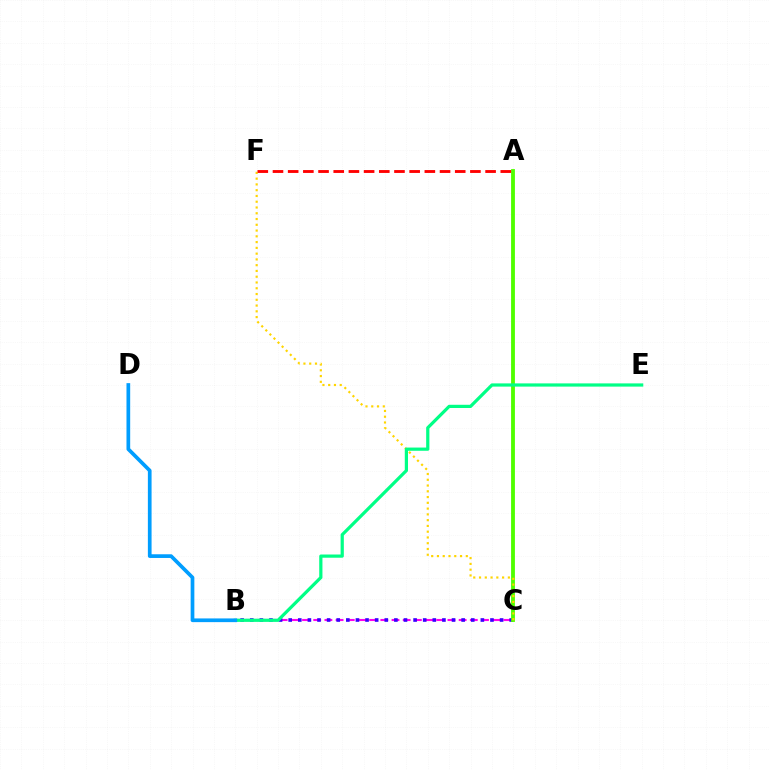{('B', 'C'): [{'color': '#ff00ed', 'line_style': 'dashed', 'thickness': 1.52}, {'color': '#3700ff', 'line_style': 'dotted', 'thickness': 2.61}], ('A', 'C'): [{'color': '#4fff00', 'line_style': 'solid', 'thickness': 2.76}], ('C', 'F'): [{'color': '#ffd500', 'line_style': 'dotted', 'thickness': 1.57}], ('B', 'E'): [{'color': '#00ff86', 'line_style': 'solid', 'thickness': 2.32}], ('A', 'F'): [{'color': '#ff0000', 'line_style': 'dashed', 'thickness': 2.06}], ('B', 'D'): [{'color': '#009eff', 'line_style': 'solid', 'thickness': 2.66}]}